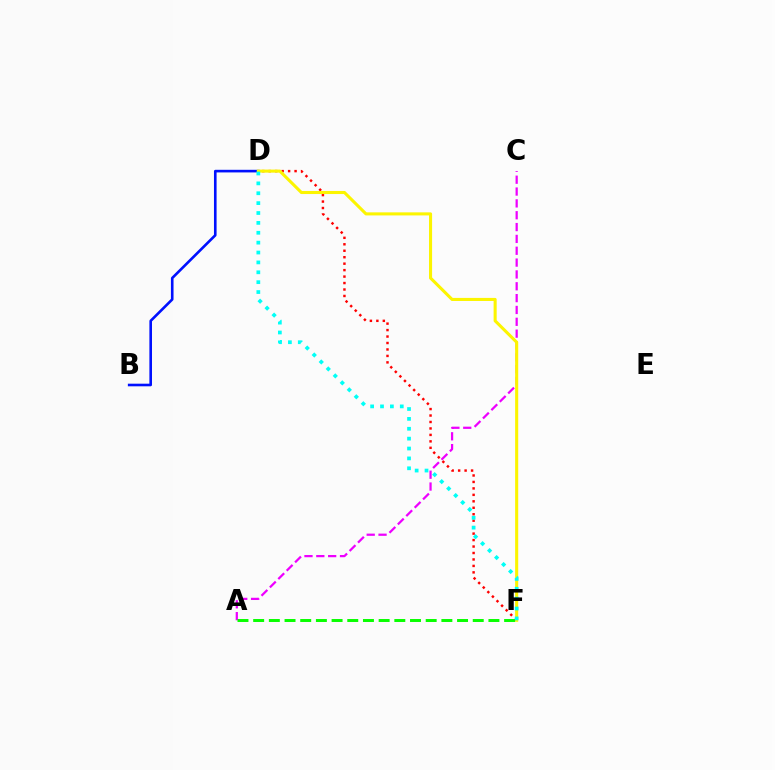{('A', 'C'): [{'color': '#ee00ff', 'line_style': 'dashed', 'thickness': 1.61}], ('D', 'F'): [{'color': '#ff0000', 'line_style': 'dotted', 'thickness': 1.76}, {'color': '#fcf500', 'line_style': 'solid', 'thickness': 2.22}, {'color': '#00fff6', 'line_style': 'dotted', 'thickness': 2.68}], ('B', 'D'): [{'color': '#0010ff', 'line_style': 'solid', 'thickness': 1.89}], ('A', 'F'): [{'color': '#08ff00', 'line_style': 'dashed', 'thickness': 2.13}]}